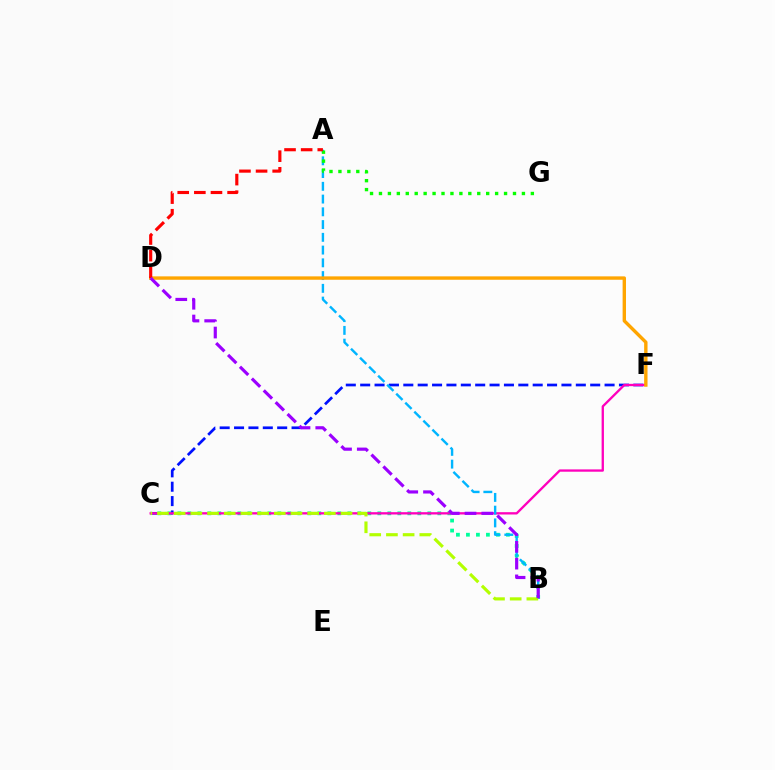{('C', 'F'): [{'color': '#0010ff', 'line_style': 'dashed', 'thickness': 1.95}, {'color': '#ff00bd', 'line_style': 'solid', 'thickness': 1.67}], ('B', 'C'): [{'color': '#00ff9d', 'line_style': 'dotted', 'thickness': 2.72}, {'color': '#b3ff00', 'line_style': 'dashed', 'thickness': 2.27}], ('A', 'B'): [{'color': '#00b5ff', 'line_style': 'dashed', 'thickness': 1.73}], ('D', 'F'): [{'color': '#ffa500', 'line_style': 'solid', 'thickness': 2.44}], ('A', 'G'): [{'color': '#08ff00', 'line_style': 'dotted', 'thickness': 2.43}], ('A', 'D'): [{'color': '#ff0000', 'line_style': 'dashed', 'thickness': 2.26}], ('B', 'D'): [{'color': '#9b00ff', 'line_style': 'dashed', 'thickness': 2.28}]}